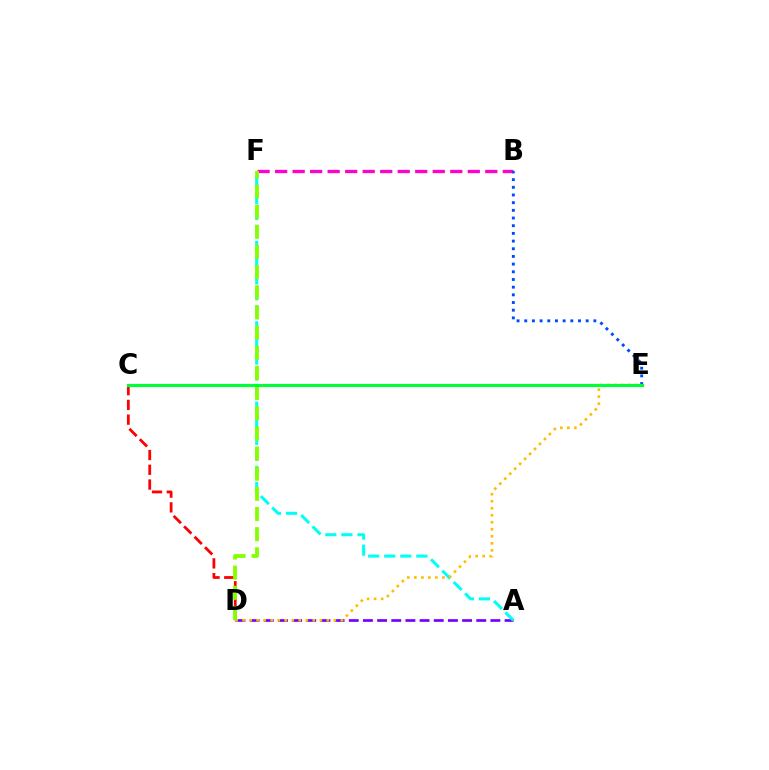{('B', 'F'): [{'color': '#ff00cf', 'line_style': 'dashed', 'thickness': 2.38}], ('A', 'D'): [{'color': '#7200ff', 'line_style': 'dashed', 'thickness': 1.92}], ('B', 'E'): [{'color': '#004bff', 'line_style': 'dotted', 'thickness': 2.09}], ('C', 'D'): [{'color': '#ff0000', 'line_style': 'dashed', 'thickness': 2.0}], ('A', 'F'): [{'color': '#00fff6', 'line_style': 'dashed', 'thickness': 2.18}], ('D', 'E'): [{'color': '#ffbd00', 'line_style': 'dotted', 'thickness': 1.91}], ('D', 'F'): [{'color': '#84ff00', 'line_style': 'dashed', 'thickness': 2.74}], ('C', 'E'): [{'color': '#00ff39', 'line_style': 'solid', 'thickness': 2.29}]}